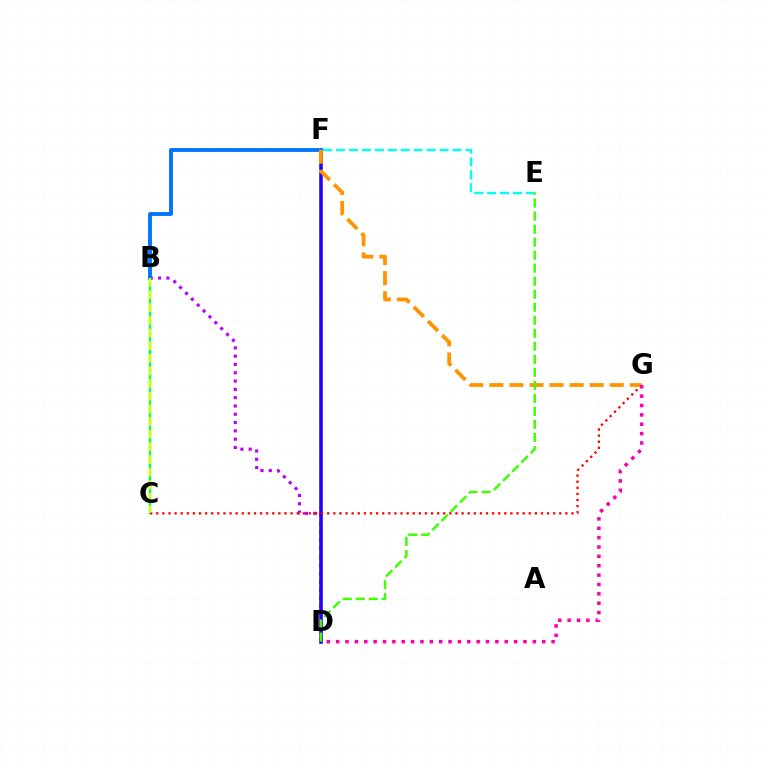{('B', 'D'): [{'color': '#b900ff', 'line_style': 'dotted', 'thickness': 2.26}], ('D', 'F'): [{'color': '#2500ff', 'line_style': 'solid', 'thickness': 2.57}], ('B', 'C'): [{'color': '#00ff5c', 'line_style': 'solid', 'thickness': 1.68}, {'color': '#d1ff00', 'line_style': 'dashed', 'thickness': 1.72}], ('B', 'F'): [{'color': '#0074ff', 'line_style': 'solid', 'thickness': 2.78}], ('C', 'G'): [{'color': '#ff0000', 'line_style': 'dotted', 'thickness': 1.66}], ('E', 'F'): [{'color': '#00fff6', 'line_style': 'dashed', 'thickness': 1.76}], ('F', 'G'): [{'color': '#ff9400', 'line_style': 'dashed', 'thickness': 2.73}], ('D', 'E'): [{'color': '#3dff00', 'line_style': 'dashed', 'thickness': 1.77}], ('D', 'G'): [{'color': '#ff00ac', 'line_style': 'dotted', 'thickness': 2.54}]}